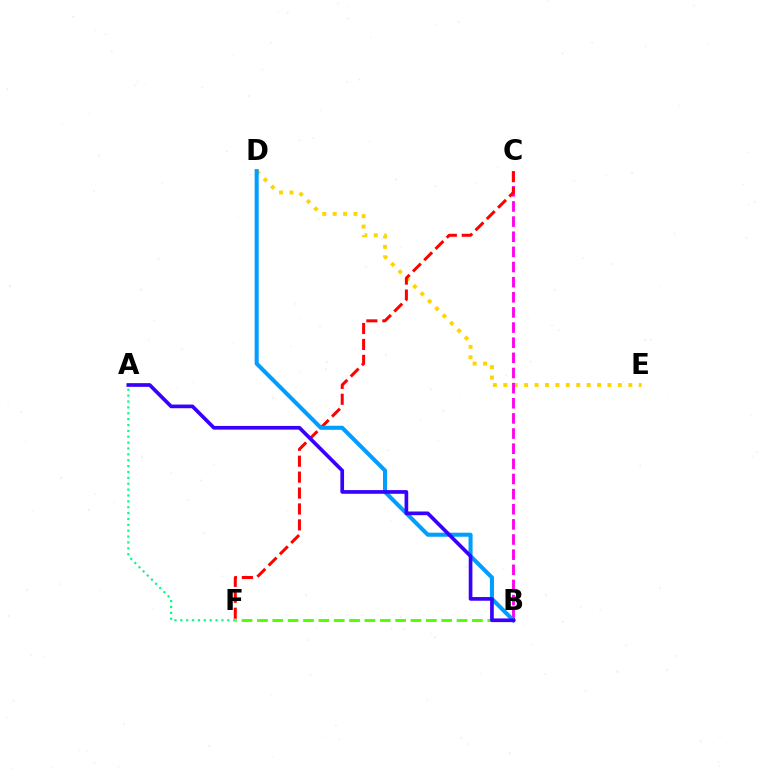{('D', 'E'): [{'color': '#ffd500', 'line_style': 'dotted', 'thickness': 2.83}], ('B', 'C'): [{'color': '#ff00ed', 'line_style': 'dashed', 'thickness': 2.06}], ('B', 'F'): [{'color': '#4fff00', 'line_style': 'dashed', 'thickness': 2.09}], ('C', 'F'): [{'color': '#ff0000', 'line_style': 'dashed', 'thickness': 2.16}], ('B', 'D'): [{'color': '#009eff', 'line_style': 'solid', 'thickness': 2.92}], ('A', 'B'): [{'color': '#3700ff', 'line_style': 'solid', 'thickness': 2.65}], ('A', 'F'): [{'color': '#00ff86', 'line_style': 'dotted', 'thickness': 1.6}]}